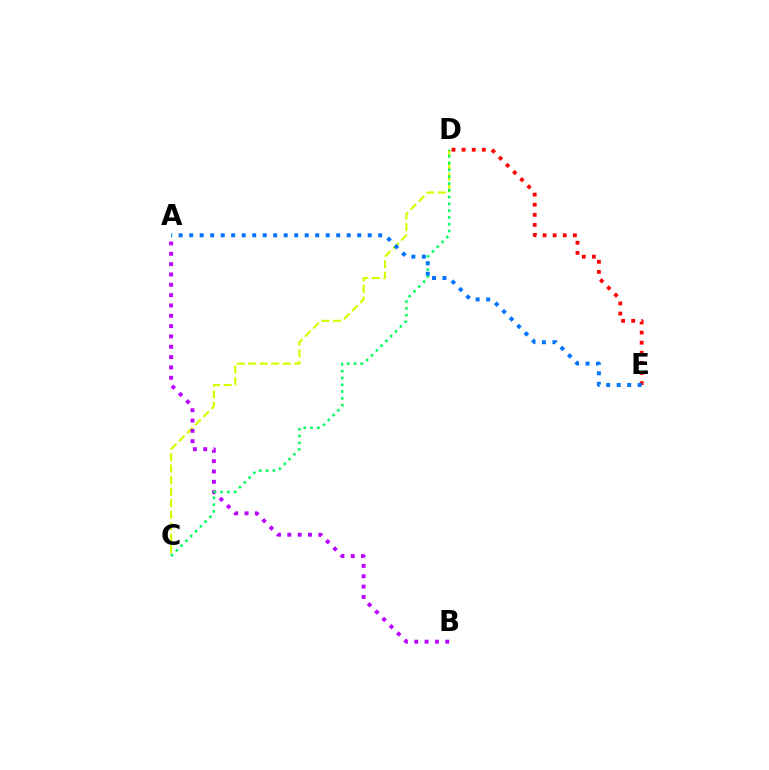{('D', 'E'): [{'color': '#ff0000', 'line_style': 'dotted', 'thickness': 2.75}], ('C', 'D'): [{'color': '#d1ff00', 'line_style': 'dashed', 'thickness': 1.56}, {'color': '#00ff5c', 'line_style': 'dotted', 'thickness': 1.85}], ('A', 'B'): [{'color': '#b900ff', 'line_style': 'dotted', 'thickness': 2.81}], ('A', 'E'): [{'color': '#0074ff', 'line_style': 'dotted', 'thickness': 2.85}]}